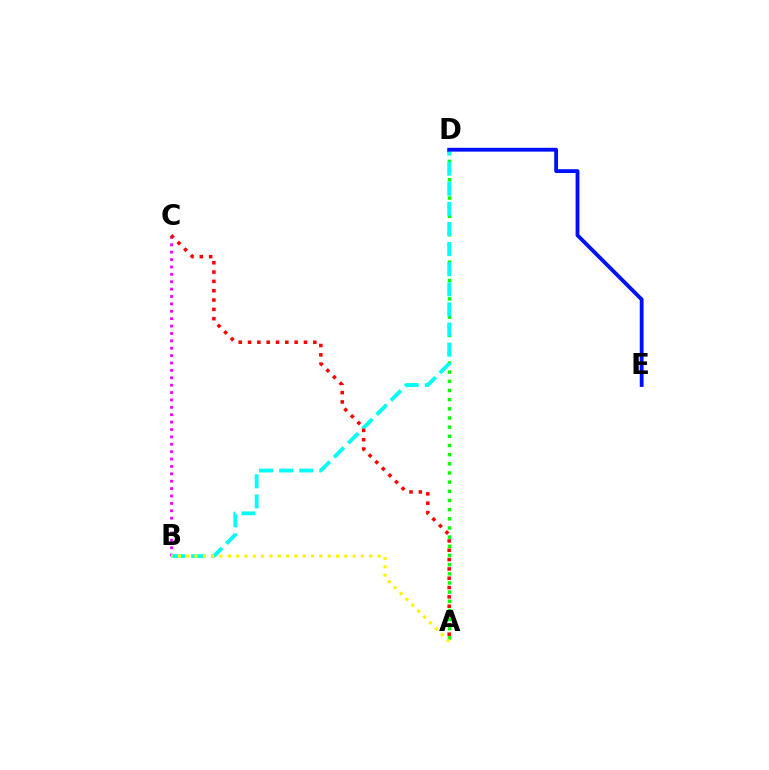{('B', 'C'): [{'color': '#ee00ff', 'line_style': 'dotted', 'thickness': 2.01}], ('A', 'D'): [{'color': '#08ff00', 'line_style': 'dotted', 'thickness': 2.49}], ('B', 'D'): [{'color': '#00fff6', 'line_style': 'dashed', 'thickness': 2.73}], ('D', 'E'): [{'color': '#0010ff', 'line_style': 'solid', 'thickness': 2.75}], ('A', 'C'): [{'color': '#ff0000', 'line_style': 'dotted', 'thickness': 2.53}], ('A', 'B'): [{'color': '#fcf500', 'line_style': 'dotted', 'thickness': 2.26}]}